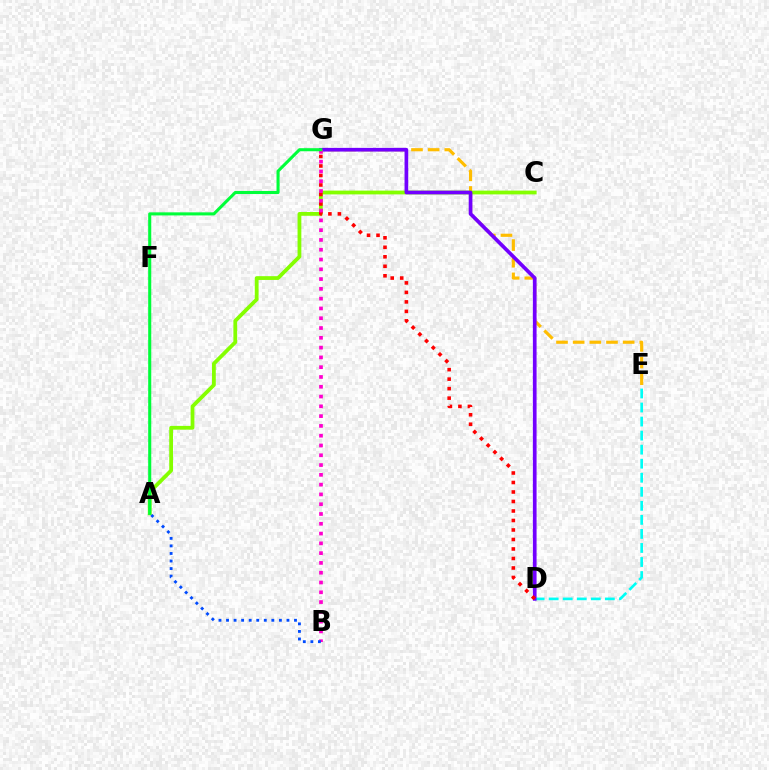{('E', 'G'): [{'color': '#ffbd00', 'line_style': 'dashed', 'thickness': 2.26}], ('A', 'C'): [{'color': '#84ff00', 'line_style': 'solid', 'thickness': 2.72}], ('D', 'E'): [{'color': '#00fff6', 'line_style': 'dashed', 'thickness': 1.91}], ('D', 'G'): [{'color': '#7200ff', 'line_style': 'solid', 'thickness': 2.66}, {'color': '#ff0000', 'line_style': 'dotted', 'thickness': 2.58}], ('B', 'G'): [{'color': '#ff00cf', 'line_style': 'dotted', 'thickness': 2.66}], ('A', 'G'): [{'color': '#00ff39', 'line_style': 'solid', 'thickness': 2.21}], ('A', 'B'): [{'color': '#004bff', 'line_style': 'dotted', 'thickness': 2.05}]}